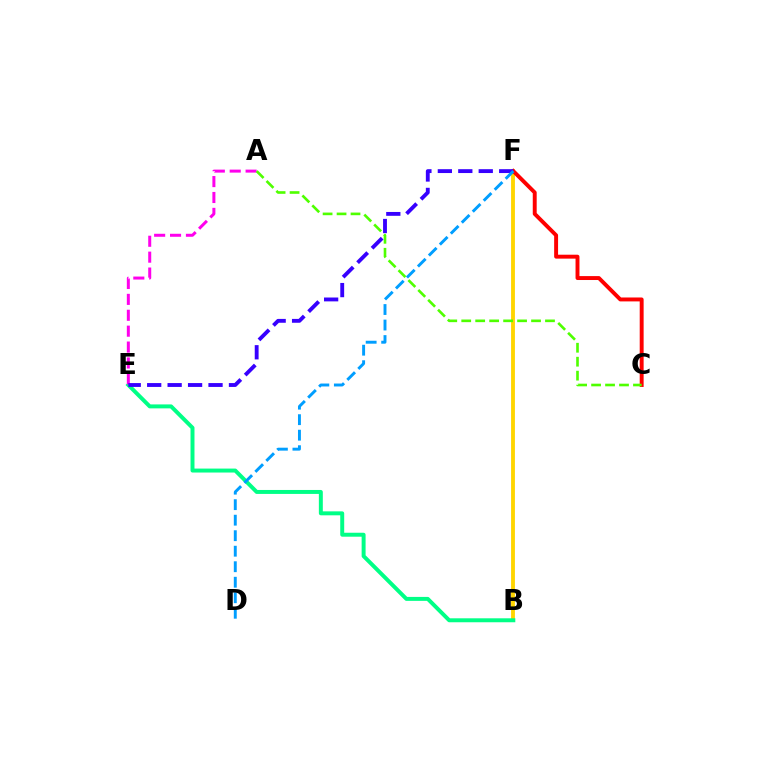{('B', 'F'): [{'color': '#ffd500', 'line_style': 'solid', 'thickness': 2.77}], ('B', 'E'): [{'color': '#00ff86', 'line_style': 'solid', 'thickness': 2.85}], ('A', 'E'): [{'color': '#ff00ed', 'line_style': 'dashed', 'thickness': 2.16}], ('C', 'F'): [{'color': '#ff0000', 'line_style': 'solid', 'thickness': 2.82}], ('A', 'C'): [{'color': '#4fff00', 'line_style': 'dashed', 'thickness': 1.9}], ('E', 'F'): [{'color': '#3700ff', 'line_style': 'dashed', 'thickness': 2.78}], ('D', 'F'): [{'color': '#009eff', 'line_style': 'dashed', 'thickness': 2.11}]}